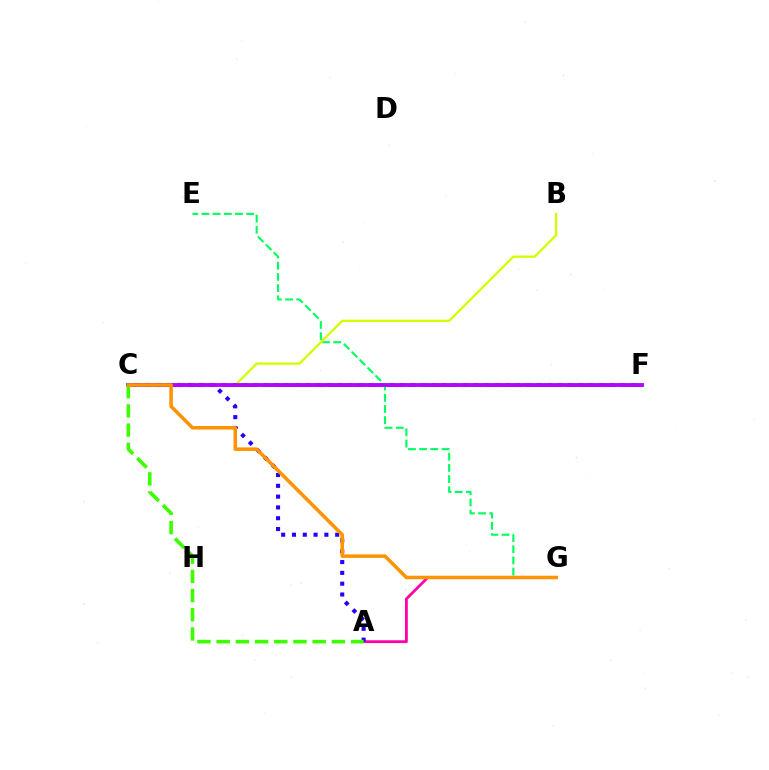{('C', 'F'): [{'color': '#00fff6', 'line_style': 'solid', 'thickness': 2.91}, {'color': '#ff0000', 'line_style': 'dashed', 'thickness': 1.8}, {'color': '#0074ff', 'line_style': 'dotted', 'thickness': 2.85}, {'color': '#b900ff', 'line_style': 'solid', 'thickness': 2.69}], ('E', 'G'): [{'color': '#00ff5c', 'line_style': 'dashed', 'thickness': 1.52}], ('A', 'G'): [{'color': '#ff00ac', 'line_style': 'solid', 'thickness': 2.02}], ('A', 'C'): [{'color': '#2500ff', 'line_style': 'dotted', 'thickness': 2.93}, {'color': '#3dff00', 'line_style': 'dashed', 'thickness': 2.61}], ('B', 'C'): [{'color': '#d1ff00', 'line_style': 'solid', 'thickness': 1.66}], ('C', 'G'): [{'color': '#ff9400', 'line_style': 'solid', 'thickness': 2.55}]}